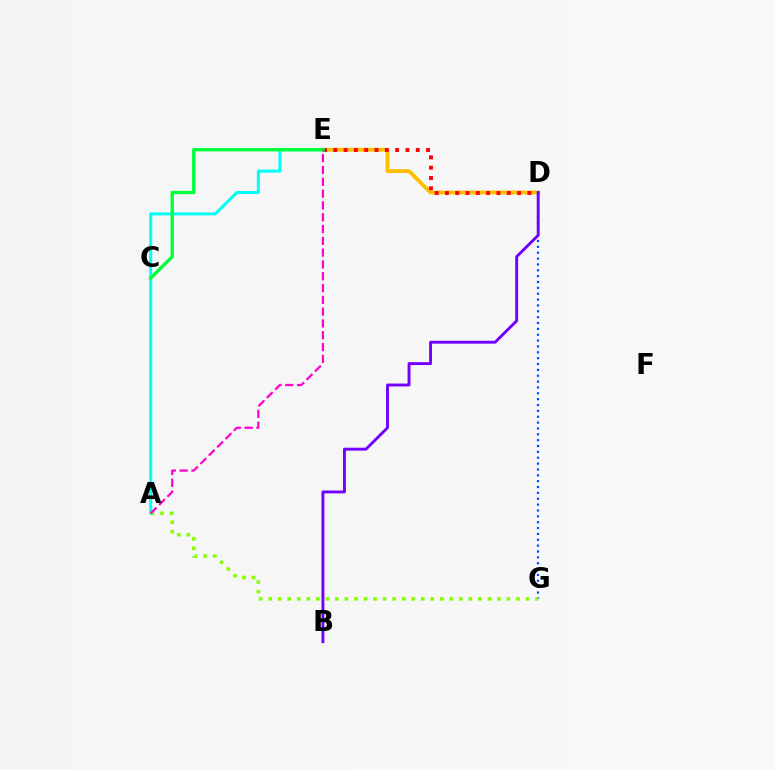{('D', 'E'): [{'color': '#ffbd00', 'line_style': 'solid', 'thickness': 2.75}, {'color': '#ff0000', 'line_style': 'dotted', 'thickness': 2.8}], ('A', 'E'): [{'color': '#00fff6', 'line_style': 'solid', 'thickness': 2.17}, {'color': '#ff00cf', 'line_style': 'dashed', 'thickness': 1.6}], ('D', 'G'): [{'color': '#004bff', 'line_style': 'dotted', 'thickness': 1.59}], ('A', 'G'): [{'color': '#84ff00', 'line_style': 'dotted', 'thickness': 2.59}], ('B', 'D'): [{'color': '#7200ff', 'line_style': 'solid', 'thickness': 2.09}], ('C', 'E'): [{'color': '#00ff39', 'line_style': 'solid', 'thickness': 2.41}]}